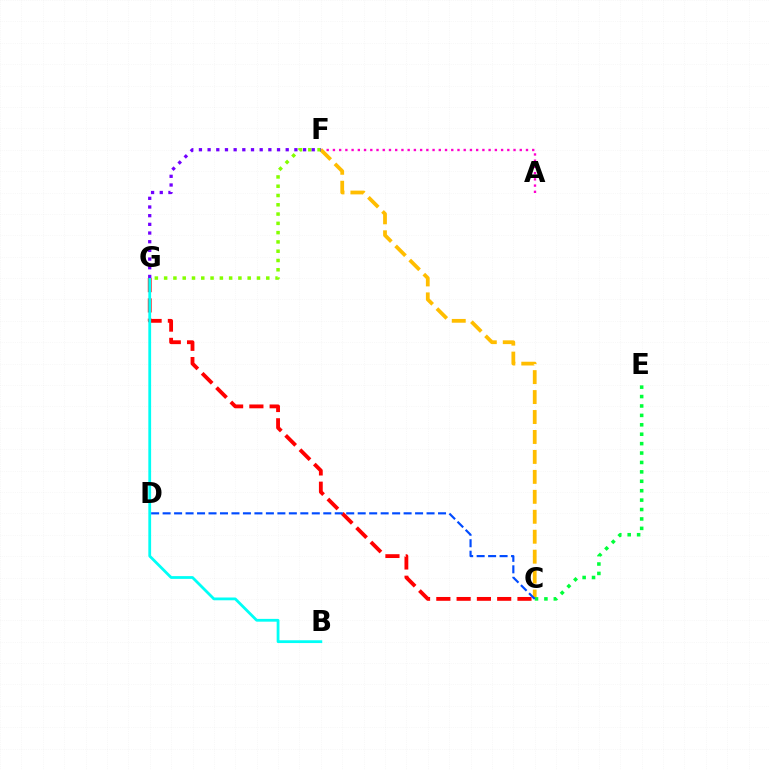{('A', 'F'): [{'color': '#ff00cf', 'line_style': 'dotted', 'thickness': 1.69}], ('C', 'F'): [{'color': '#ffbd00', 'line_style': 'dashed', 'thickness': 2.71}], ('C', 'G'): [{'color': '#ff0000', 'line_style': 'dashed', 'thickness': 2.76}], ('B', 'G'): [{'color': '#00fff6', 'line_style': 'solid', 'thickness': 2.0}], ('F', 'G'): [{'color': '#84ff00', 'line_style': 'dotted', 'thickness': 2.52}, {'color': '#7200ff', 'line_style': 'dotted', 'thickness': 2.36}], ('C', 'E'): [{'color': '#00ff39', 'line_style': 'dotted', 'thickness': 2.56}], ('C', 'D'): [{'color': '#004bff', 'line_style': 'dashed', 'thickness': 1.56}]}